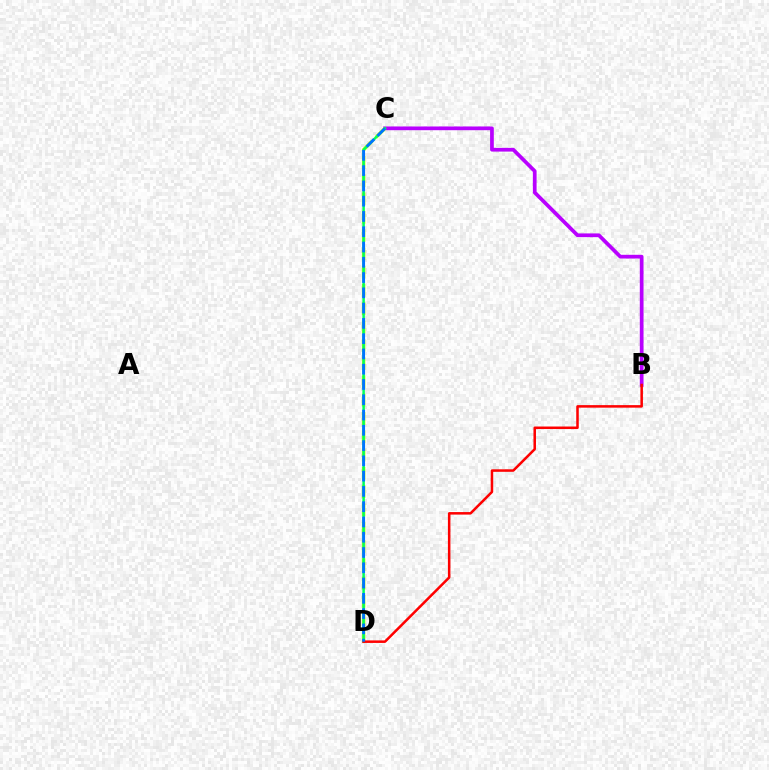{('B', 'C'): [{'color': '#b900ff', 'line_style': 'solid', 'thickness': 2.68}], ('C', 'D'): [{'color': '#d1ff00', 'line_style': 'dashed', 'thickness': 2.48}, {'color': '#00ff5c', 'line_style': 'solid', 'thickness': 1.79}, {'color': '#0074ff', 'line_style': 'dashed', 'thickness': 2.08}], ('B', 'D'): [{'color': '#ff0000', 'line_style': 'solid', 'thickness': 1.82}]}